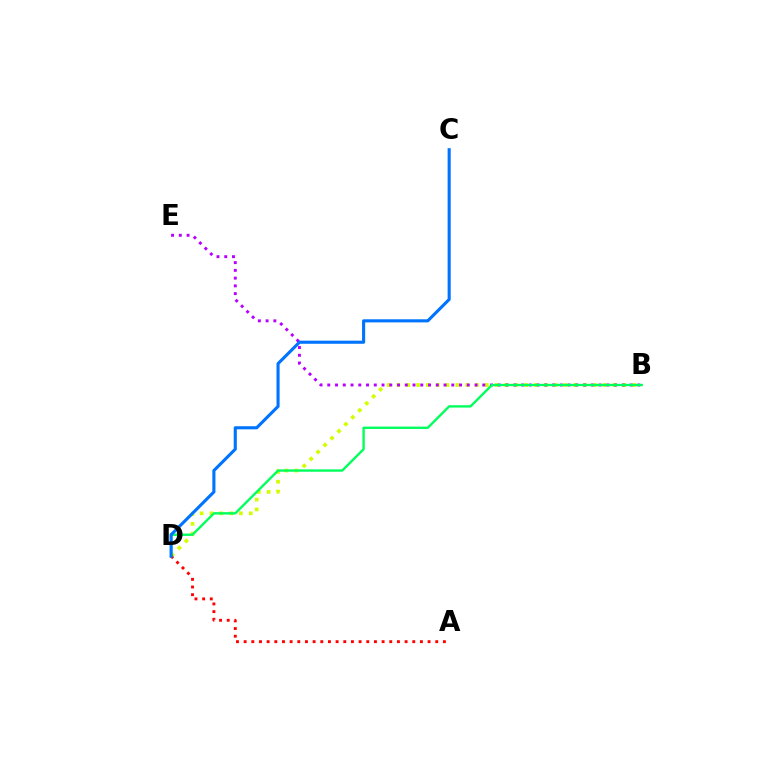{('B', 'D'): [{'color': '#d1ff00', 'line_style': 'dotted', 'thickness': 2.67}, {'color': '#00ff5c', 'line_style': 'solid', 'thickness': 1.71}], ('B', 'E'): [{'color': '#b900ff', 'line_style': 'dotted', 'thickness': 2.11}], ('A', 'D'): [{'color': '#ff0000', 'line_style': 'dotted', 'thickness': 2.08}], ('C', 'D'): [{'color': '#0074ff', 'line_style': 'solid', 'thickness': 2.23}]}